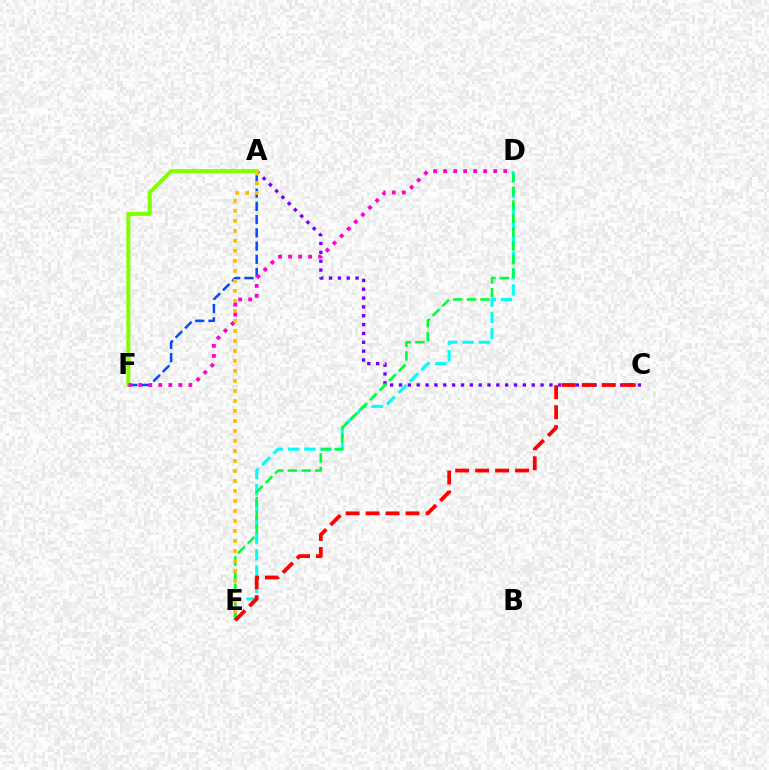{('A', 'F'): [{'color': '#004bff', 'line_style': 'dashed', 'thickness': 1.8}, {'color': '#84ff00', 'line_style': 'solid', 'thickness': 2.88}], ('A', 'C'): [{'color': '#7200ff', 'line_style': 'dotted', 'thickness': 2.4}], ('D', 'E'): [{'color': '#00fff6', 'line_style': 'dashed', 'thickness': 2.21}, {'color': '#00ff39', 'line_style': 'dashed', 'thickness': 1.85}], ('A', 'E'): [{'color': '#ffbd00', 'line_style': 'dotted', 'thickness': 2.72}], ('D', 'F'): [{'color': '#ff00cf', 'line_style': 'dotted', 'thickness': 2.72}], ('C', 'E'): [{'color': '#ff0000', 'line_style': 'dashed', 'thickness': 2.71}]}